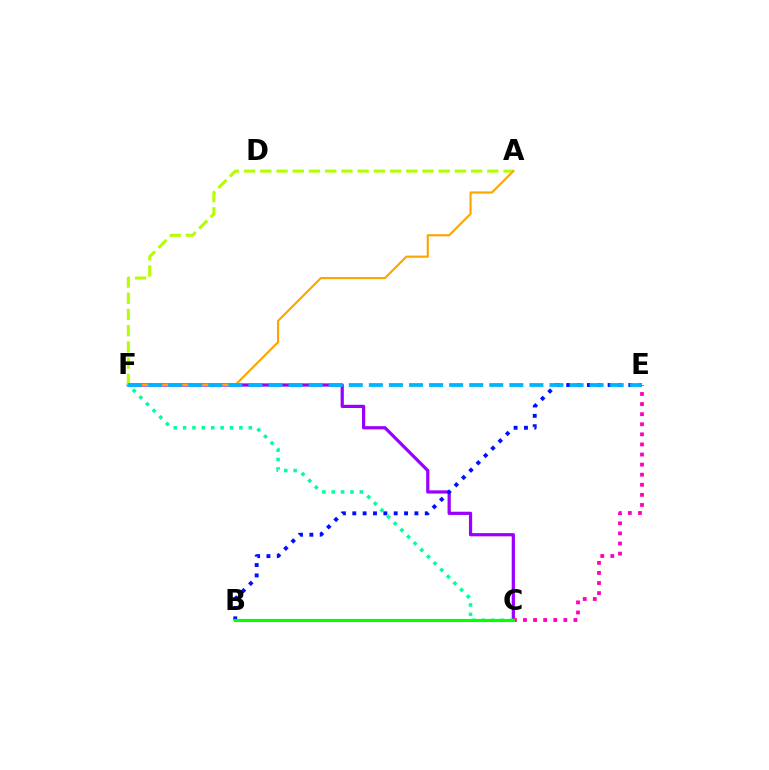{('C', 'F'): [{'color': '#9b00ff', 'line_style': 'solid', 'thickness': 2.32}, {'color': '#00ff9d', 'line_style': 'dotted', 'thickness': 2.55}], ('A', 'F'): [{'color': '#b3ff00', 'line_style': 'dashed', 'thickness': 2.2}, {'color': '#ffa500', 'line_style': 'solid', 'thickness': 1.56}], ('B', 'C'): [{'color': '#ff0000', 'line_style': 'solid', 'thickness': 1.88}, {'color': '#08ff00', 'line_style': 'solid', 'thickness': 2.25}], ('B', 'E'): [{'color': '#0010ff', 'line_style': 'dotted', 'thickness': 2.81}], ('C', 'E'): [{'color': '#ff00bd', 'line_style': 'dotted', 'thickness': 2.74}], ('E', 'F'): [{'color': '#00b5ff', 'line_style': 'dashed', 'thickness': 2.73}]}